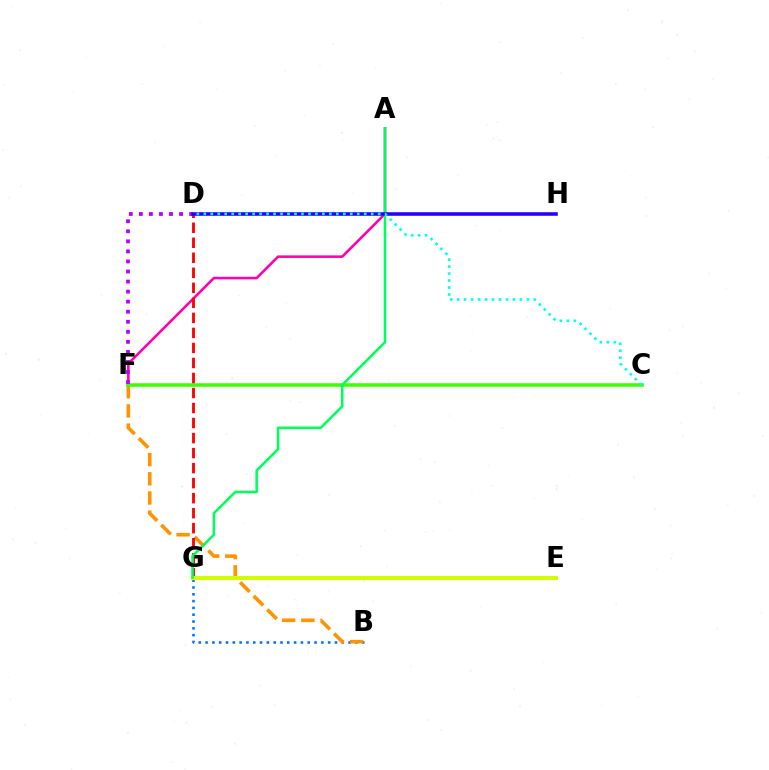{('A', 'F'): [{'color': '#ff00ac', 'line_style': 'solid', 'thickness': 1.85}], ('B', 'G'): [{'color': '#0074ff', 'line_style': 'dotted', 'thickness': 1.85}], ('B', 'F'): [{'color': '#ff9400', 'line_style': 'dashed', 'thickness': 2.61}], ('C', 'F'): [{'color': '#3dff00', 'line_style': 'solid', 'thickness': 2.55}], ('D', 'G'): [{'color': '#ff0000', 'line_style': 'dashed', 'thickness': 2.04}], ('E', 'G'): [{'color': '#d1ff00', 'line_style': 'solid', 'thickness': 2.94}], ('A', 'G'): [{'color': '#00ff5c', 'line_style': 'solid', 'thickness': 1.83}], ('D', 'F'): [{'color': '#b900ff', 'line_style': 'dotted', 'thickness': 2.73}], ('D', 'H'): [{'color': '#2500ff', 'line_style': 'solid', 'thickness': 2.57}], ('C', 'D'): [{'color': '#00fff6', 'line_style': 'dotted', 'thickness': 1.89}]}